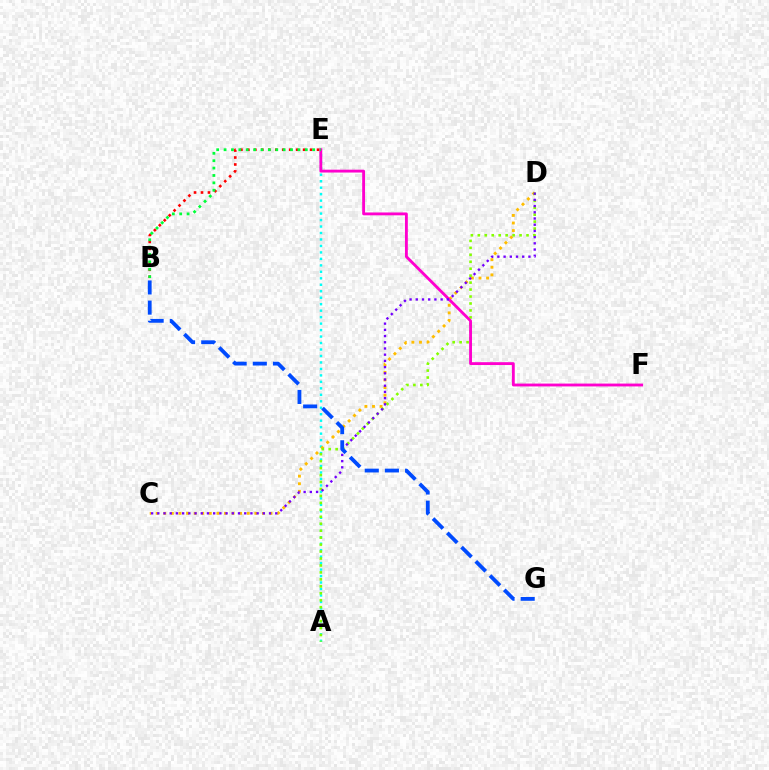{('B', 'E'): [{'color': '#ff0000', 'line_style': 'dotted', 'thickness': 1.89}, {'color': '#00ff39', 'line_style': 'dotted', 'thickness': 2.01}], ('A', 'E'): [{'color': '#00fff6', 'line_style': 'dotted', 'thickness': 1.76}], ('C', 'D'): [{'color': '#ffbd00', 'line_style': 'dotted', 'thickness': 2.06}, {'color': '#7200ff', 'line_style': 'dotted', 'thickness': 1.69}], ('A', 'D'): [{'color': '#84ff00', 'line_style': 'dotted', 'thickness': 1.89}], ('E', 'F'): [{'color': '#ff00cf', 'line_style': 'solid', 'thickness': 2.05}], ('B', 'G'): [{'color': '#004bff', 'line_style': 'dashed', 'thickness': 2.74}]}